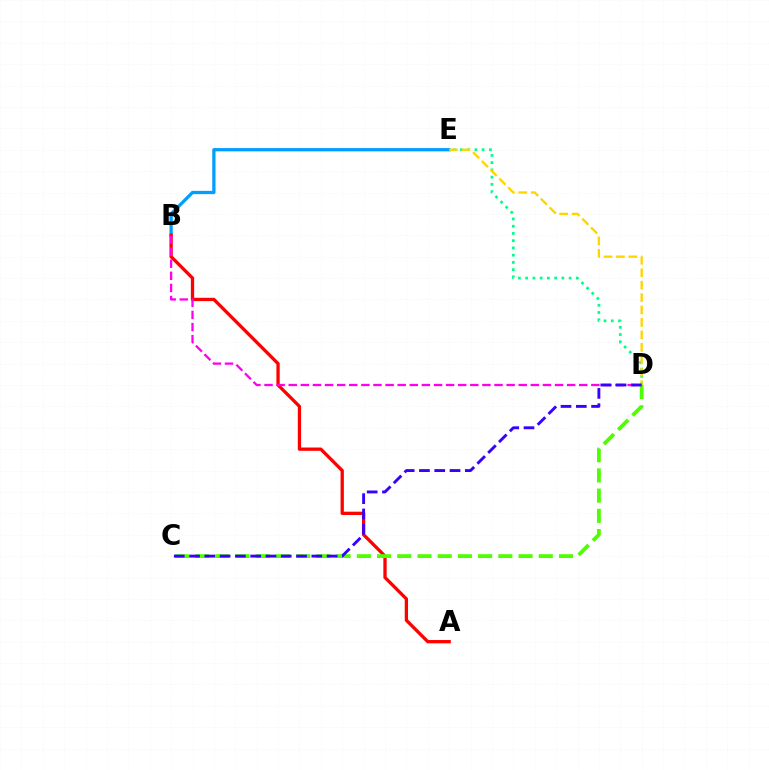{('B', 'E'): [{'color': '#009eff', 'line_style': 'solid', 'thickness': 2.35}], ('A', 'B'): [{'color': '#ff0000', 'line_style': 'solid', 'thickness': 2.37}], ('D', 'E'): [{'color': '#00ff86', 'line_style': 'dotted', 'thickness': 1.97}, {'color': '#ffd500', 'line_style': 'dashed', 'thickness': 1.69}], ('B', 'D'): [{'color': '#ff00ed', 'line_style': 'dashed', 'thickness': 1.64}], ('C', 'D'): [{'color': '#4fff00', 'line_style': 'dashed', 'thickness': 2.75}, {'color': '#3700ff', 'line_style': 'dashed', 'thickness': 2.08}]}